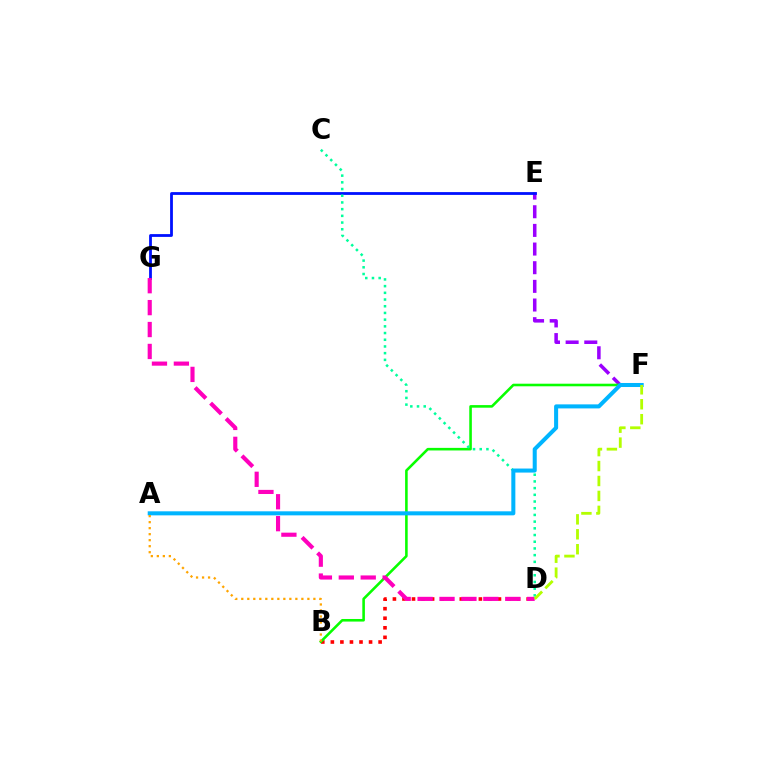{('E', 'F'): [{'color': '#9b00ff', 'line_style': 'dashed', 'thickness': 2.53}], ('B', 'D'): [{'color': '#ff0000', 'line_style': 'dotted', 'thickness': 2.6}], ('B', 'F'): [{'color': '#08ff00', 'line_style': 'solid', 'thickness': 1.86}], ('E', 'G'): [{'color': '#0010ff', 'line_style': 'solid', 'thickness': 2.01}], ('C', 'D'): [{'color': '#00ff9d', 'line_style': 'dotted', 'thickness': 1.82}], ('D', 'G'): [{'color': '#ff00bd', 'line_style': 'dashed', 'thickness': 2.98}], ('A', 'F'): [{'color': '#00b5ff', 'line_style': 'solid', 'thickness': 2.9}], ('D', 'F'): [{'color': '#b3ff00', 'line_style': 'dashed', 'thickness': 2.03}], ('A', 'B'): [{'color': '#ffa500', 'line_style': 'dotted', 'thickness': 1.63}]}